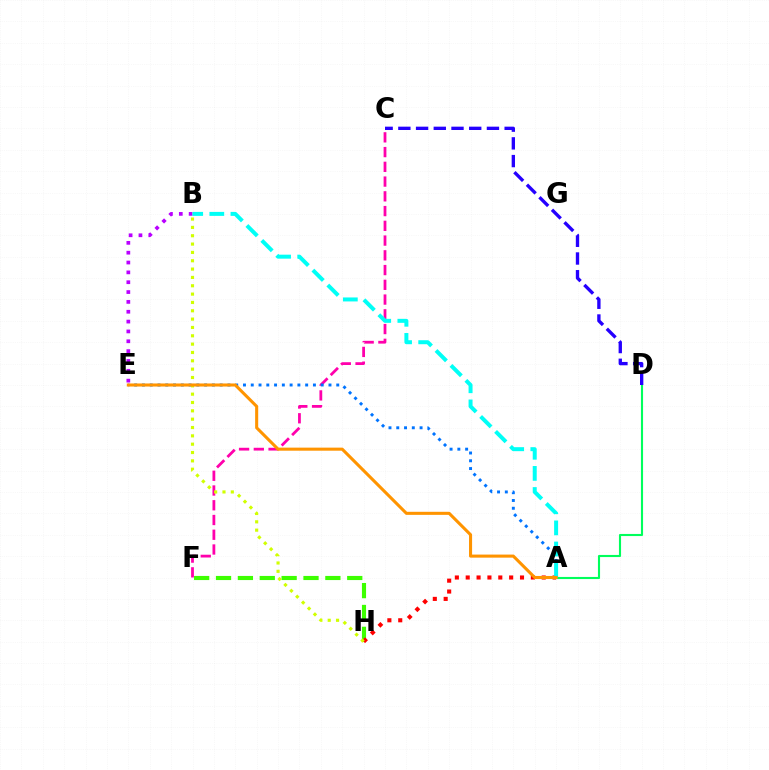{('B', 'E'): [{'color': '#b900ff', 'line_style': 'dotted', 'thickness': 2.67}], ('C', 'F'): [{'color': '#ff00ac', 'line_style': 'dashed', 'thickness': 2.0}], ('F', 'H'): [{'color': '#3dff00', 'line_style': 'dashed', 'thickness': 2.97}], ('A', 'D'): [{'color': '#00ff5c', 'line_style': 'solid', 'thickness': 1.52}], ('A', 'H'): [{'color': '#ff0000', 'line_style': 'dotted', 'thickness': 2.95}], ('A', 'E'): [{'color': '#0074ff', 'line_style': 'dotted', 'thickness': 2.11}, {'color': '#ff9400', 'line_style': 'solid', 'thickness': 2.21}], ('A', 'B'): [{'color': '#00fff6', 'line_style': 'dashed', 'thickness': 2.87}], ('C', 'D'): [{'color': '#2500ff', 'line_style': 'dashed', 'thickness': 2.41}], ('B', 'H'): [{'color': '#d1ff00', 'line_style': 'dotted', 'thickness': 2.27}]}